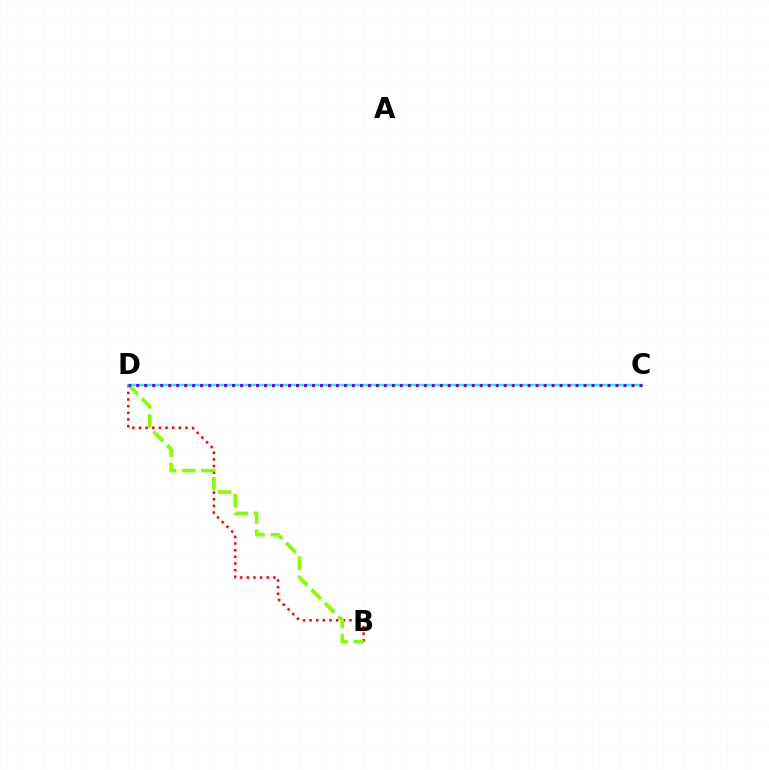{('B', 'D'): [{'color': '#ff0000', 'line_style': 'dotted', 'thickness': 1.8}, {'color': '#84ff00', 'line_style': 'dashed', 'thickness': 2.59}], ('C', 'D'): [{'color': '#00fff6', 'line_style': 'solid', 'thickness': 1.66}, {'color': '#7200ff', 'line_style': 'dotted', 'thickness': 2.17}]}